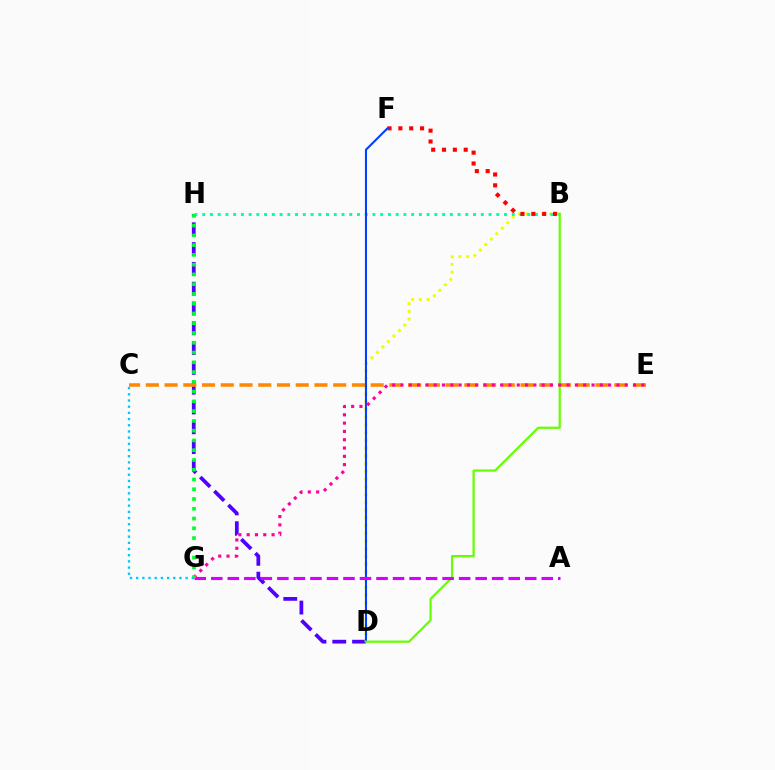{('D', 'H'): [{'color': '#4f00ff', 'line_style': 'dashed', 'thickness': 2.69}], ('B', 'D'): [{'color': '#eeff00', 'line_style': 'dotted', 'thickness': 2.1}, {'color': '#66ff00', 'line_style': 'solid', 'thickness': 1.61}], ('B', 'H'): [{'color': '#00ffaf', 'line_style': 'dotted', 'thickness': 2.1}], ('C', 'E'): [{'color': '#ff8800', 'line_style': 'dashed', 'thickness': 2.55}], ('B', 'F'): [{'color': '#ff0000', 'line_style': 'dotted', 'thickness': 2.94}], ('D', 'F'): [{'color': '#003fff', 'line_style': 'solid', 'thickness': 1.5}], ('C', 'G'): [{'color': '#00c7ff', 'line_style': 'dotted', 'thickness': 1.68}], ('E', 'G'): [{'color': '#ff00a0', 'line_style': 'dotted', 'thickness': 2.26}], ('A', 'G'): [{'color': '#d600ff', 'line_style': 'dashed', 'thickness': 2.24}], ('G', 'H'): [{'color': '#00ff27', 'line_style': 'dotted', 'thickness': 2.65}]}